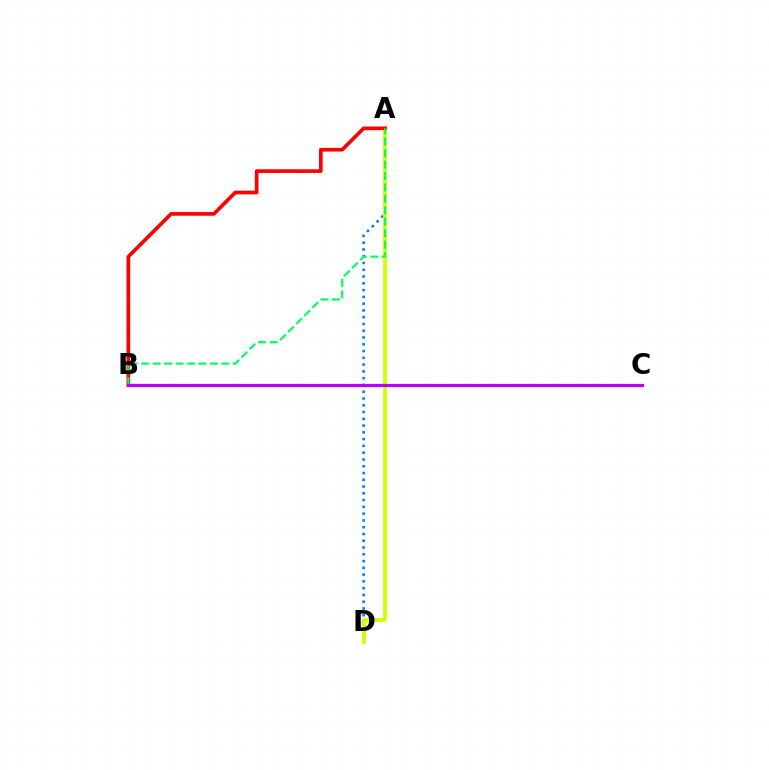{('A', 'D'): [{'color': '#0074ff', 'line_style': 'dotted', 'thickness': 1.84}, {'color': '#d1ff00', 'line_style': 'solid', 'thickness': 2.75}], ('A', 'B'): [{'color': '#ff0000', 'line_style': 'solid', 'thickness': 2.65}, {'color': '#00ff5c', 'line_style': 'dashed', 'thickness': 1.55}], ('B', 'C'): [{'color': '#b900ff', 'line_style': 'solid', 'thickness': 2.33}]}